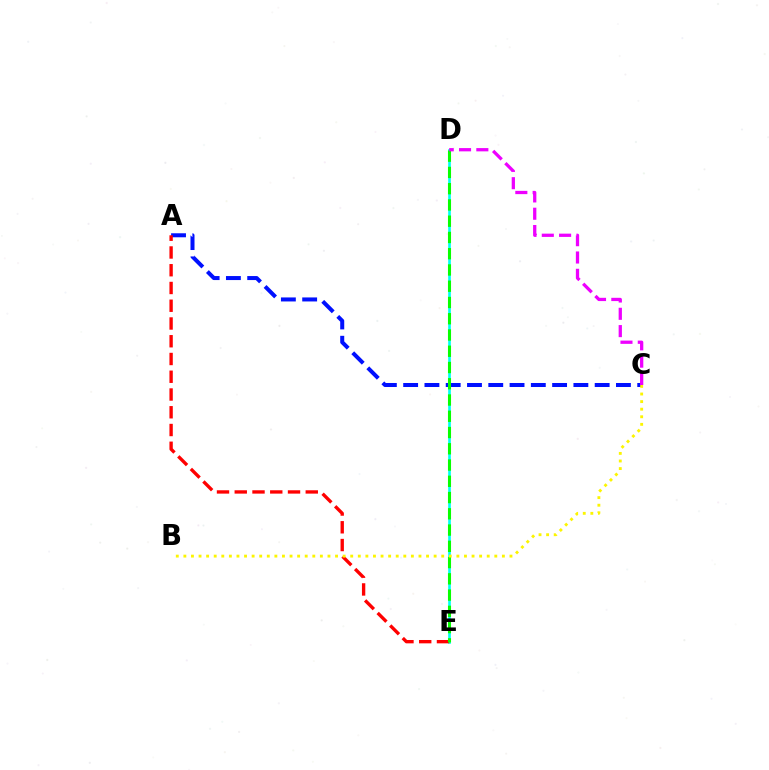{('D', 'E'): [{'color': '#00fff6', 'line_style': 'solid', 'thickness': 1.92}, {'color': '#08ff00', 'line_style': 'dashed', 'thickness': 2.21}], ('A', 'C'): [{'color': '#0010ff', 'line_style': 'dashed', 'thickness': 2.89}], ('A', 'E'): [{'color': '#ff0000', 'line_style': 'dashed', 'thickness': 2.41}], ('B', 'C'): [{'color': '#fcf500', 'line_style': 'dotted', 'thickness': 2.06}], ('C', 'D'): [{'color': '#ee00ff', 'line_style': 'dashed', 'thickness': 2.35}]}